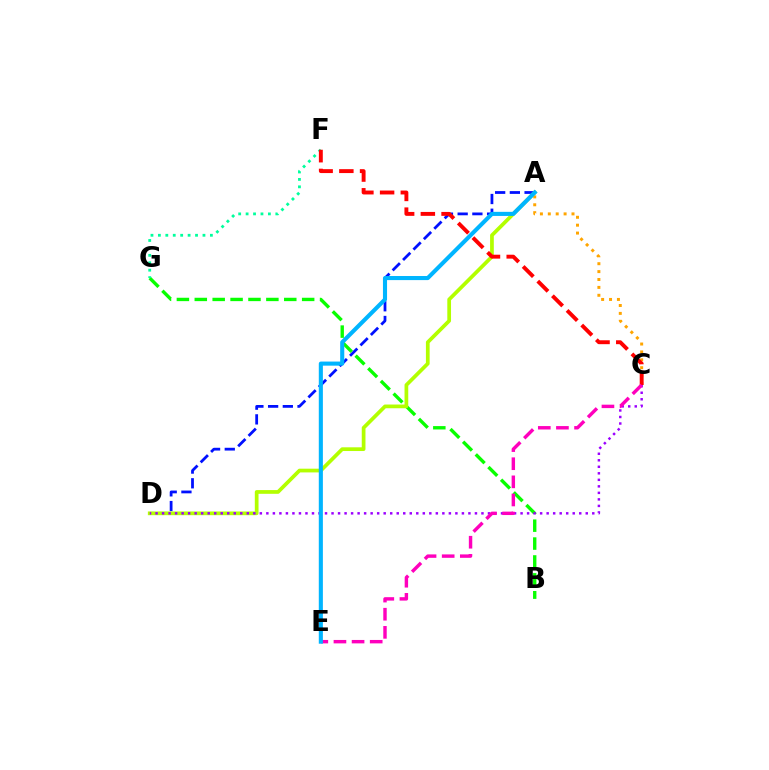{('A', 'D'): [{'color': '#0010ff', 'line_style': 'dashed', 'thickness': 2.0}, {'color': '#b3ff00', 'line_style': 'solid', 'thickness': 2.68}], ('A', 'C'): [{'color': '#ffa500', 'line_style': 'dotted', 'thickness': 2.15}], ('B', 'G'): [{'color': '#08ff00', 'line_style': 'dashed', 'thickness': 2.43}], ('C', 'D'): [{'color': '#9b00ff', 'line_style': 'dotted', 'thickness': 1.77}], ('F', 'G'): [{'color': '#00ff9d', 'line_style': 'dotted', 'thickness': 2.02}], ('C', 'F'): [{'color': '#ff0000', 'line_style': 'dashed', 'thickness': 2.81}], ('C', 'E'): [{'color': '#ff00bd', 'line_style': 'dashed', 'thickness': 2.46}], ('A', 'E'): [{'color': '#00b5ff', 'line_style': 'solid', 'thickness': 2.95}]}